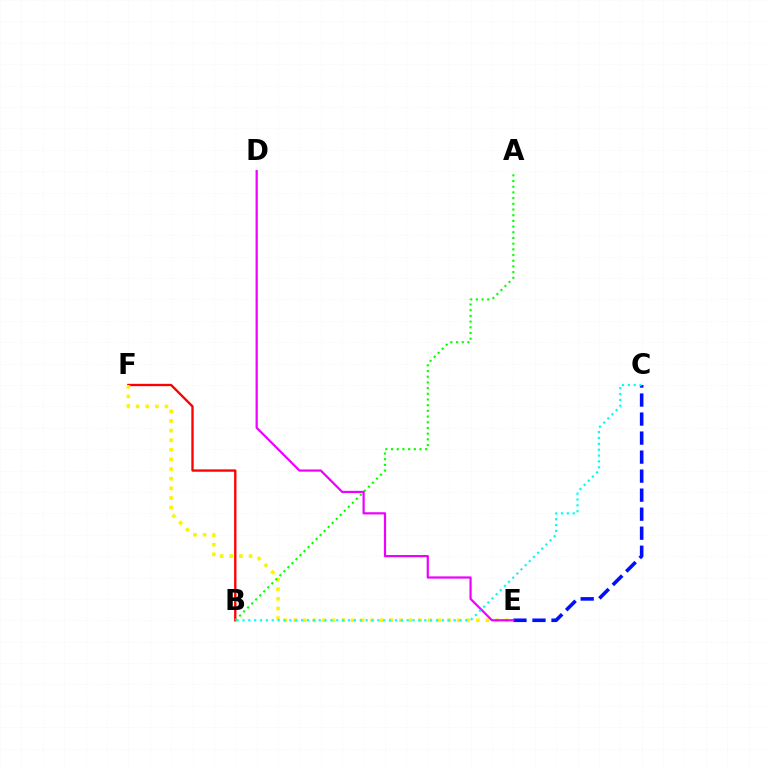{('B', 'F'): [{'color': '#ff0000', 'line_style': 'solid', 'thickness': 1.68}], ('C', 'E'): [{'color': '#0010ff', 'line_style': 'dashed', 'thickness': 2.58}], ('E', 'F'): [{'color': '#fcf500', 'line_style': 'dotted', 'thickness': 2.61}], ('A', 'B'): [{'color': '#08ff00', 'line_style': 'dotted', 'thickness': 1.55}], ('D', 'E'): [{'color': '#ee00ff', 'line_style': 'solid', 'thickness': 1.59}], ('B', 'C'): [{'color': '#00fff6', 'line_style': 'dotted', 'thickness': 1.59}]}